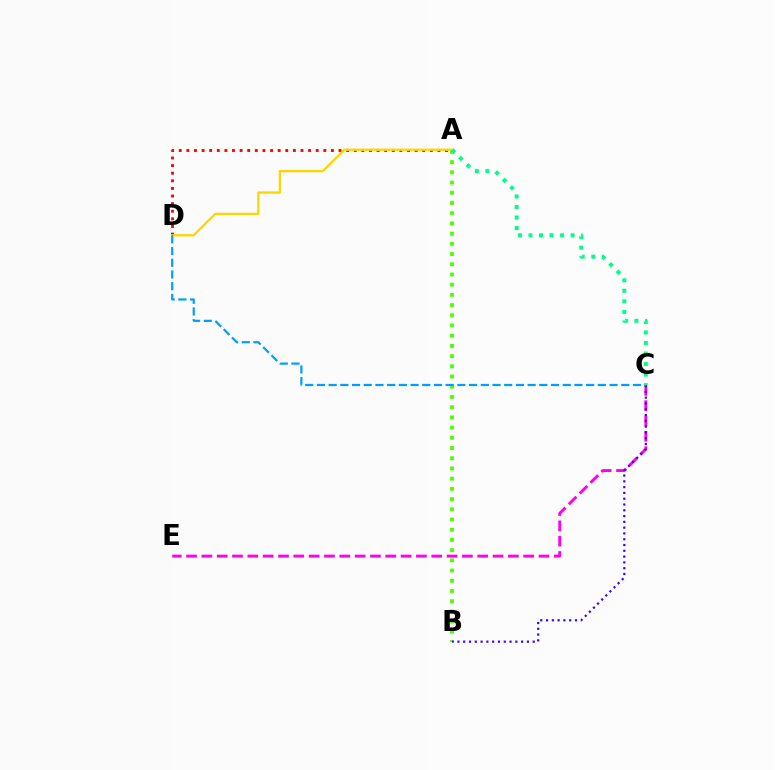{('C', 'E'): [{'color': '#ff00ed', 'line_style': 'dashed', 'thickness': 2.08}], ('A', 'D'): [{'color': '#ff0000', 'line_style': 'dotted', 'thickness': 2.07}, {'color': '#ffd500', 'line_style': 'solid', 'thickness': 1.63}], ('A', 'B'): [{'color': '#4fff00', 'line_style': 'dotted', 'thickness': 2.77}], ('B', 'C'): [{'color': '#3700ff', 'line_style': 'dotted', 'thickness': 1.57}], ('C', 'D'): [{'color': '#009eff', 'line_style': 'dashed', 'thickness': 1.59}], ('A', 'C'): [{'color': '#00ff86', 'line_style': 'dotted', 'thickness': 2.86}]}